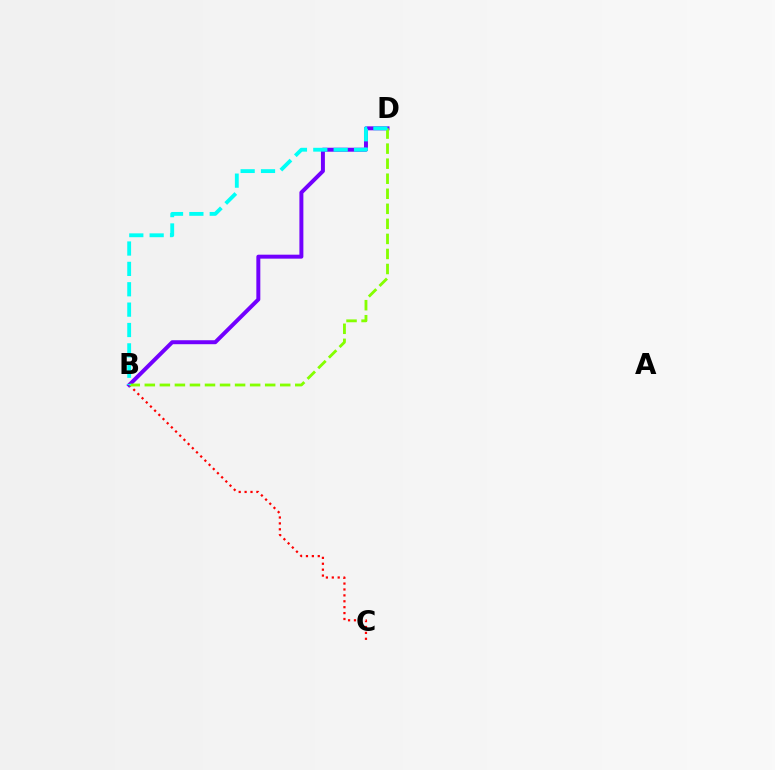{('B', 'C'): [{'color': '#ff0000', 'line_style': 'dotted', 'thickness': 1.6}], ('B', 'D'): [{'color': '#7200ff', 'line_style': 'solid', 'thickness': 2.85}, {'color': '#84ff00', 'line_style': 'dashed', 'thickness': 2.04}, {'color': '#00fff6', 'line_style': 'dashed', 'thickness': 2.77}]}